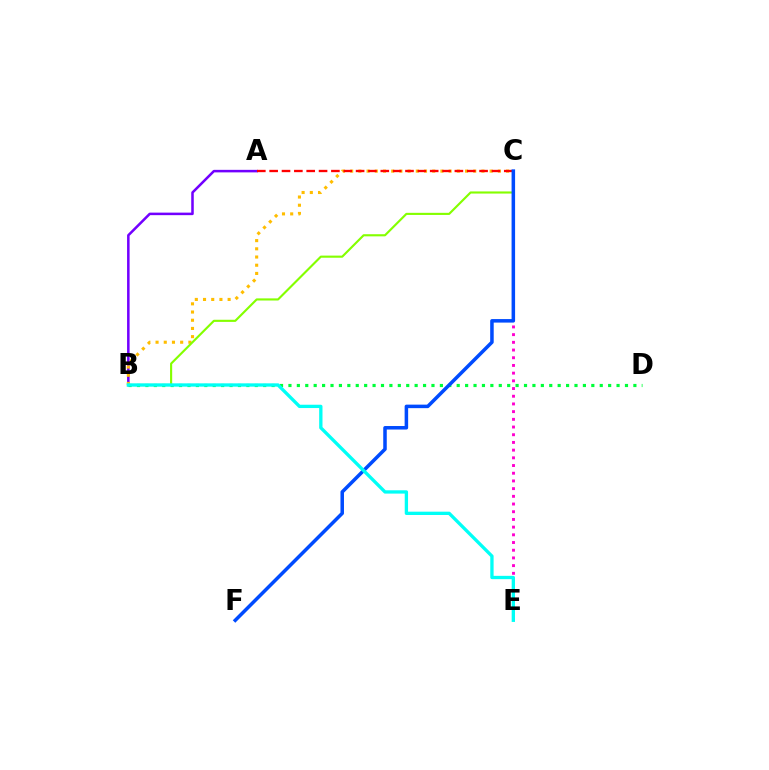{('B', 'D'): [{'color': '#00ff39', 'line_style': 'dotted', 'thickness': 2.29}], ('A', 'B'): [{'color': '#7200ff', 'line_style': 'solid', 'thickness': 1.82}], ('B', 'C'): [{'color': '#ffbd00', 'line_style': 'dotted', 'thickness': 2.23}, {'color': '#84ff00', 'line_style': 'solid', 'thickness': 1.53}], ('A', 'C'): [{'color': '#ff0000', 'line_style': 'dashed', 'thickness': 1.68}], ('C', 'E'): [{'color': '#ff00cf', 'line_style': 'dotted', 'thickness': 2.09}], ('C', 'F'): [{'color': '#004bff', 'line_style': 'solid', 'thickness': 2.53}], ('B', 'E'): [{'color': '#00fff6', 'line_style': 'solid', 'thickness': 2.39}]}